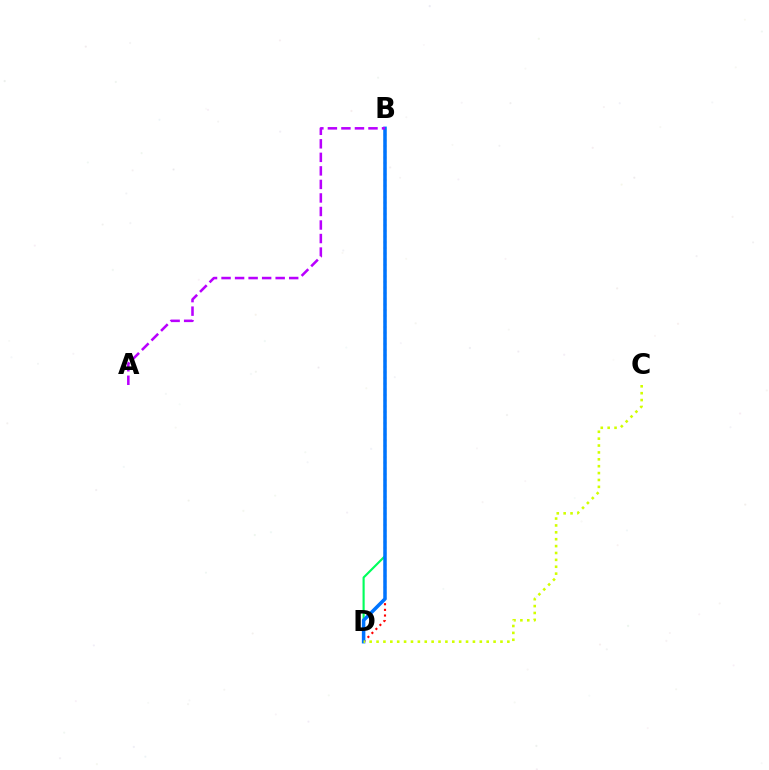{('B', 'D'): [{'color': '#00ff5c', 'line_style': 'solid', 'thickness': 1.54}, {'color': '#ff0000', 'line_style': 'dotted', 'thickness': 1.54}, {'color': '#0074ff', 'line_style': 'solid', 'thickness': 2.53}], ('C', 'D'): [{'color': '#d1ff00', 'line_style': 'dotted', 'thickness': 1.87}], ('A', 'B'): [{'color': '#b900ff', 'line_style': 'dashed', 'thickness': 1.84}]}